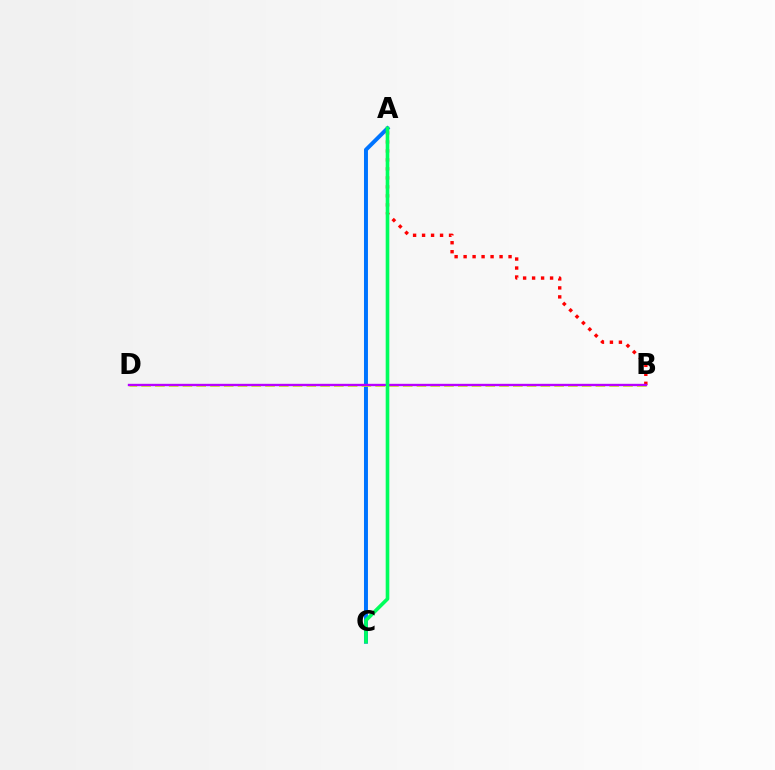{('A', 'C'): [{'color': '#0074ff', 'line_style': 'solid', 'thickness': 2.85}, {'color': '#00ff5c', 'line_style': 'solid', 'thickness': 2.6}], ('B', 'D'): [{'color': '#d1ff00', 'line_style': 'dashed', 'thickness': 1.87}, {'color': '#b900ff', 'line_style': 'solid', 'thickness': 1.71}], ('A', 'B'): [{'color': '#ff0000', 'line_style': 'dotted', 'thickness': 2.44}]}